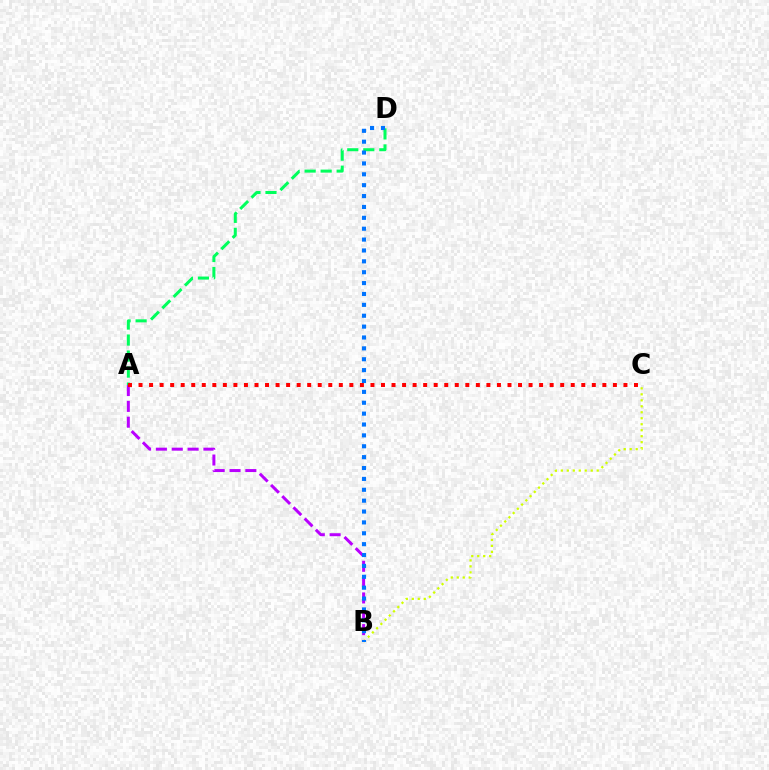{('B', 'C'): [{'color': '#d1ff00', 'line_style': 'dotted', 'thickness': 1.62}], ('A', 'D'): [{'color': '#00ff5c', 'line_style': 'dashed', 'thickness': 2.17}], ('A', 'B'): [{'color': '#b900ff', 'line_style': 'dashed', 'thickness': 2.15}], ('B', 'D'): [{'color': '#0074ff', 'line_style': 'dotted', 'thickness': 2.96}], ('A', 'C'): [{'color': '#ff0000', 'line_style': 'dotted', 'thickness': 2.86}]}